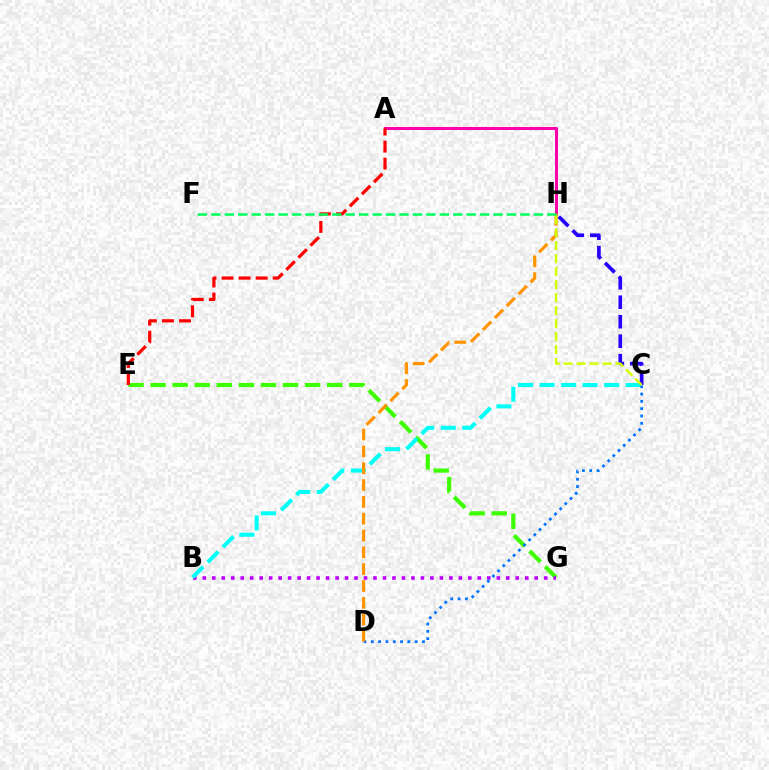{('E', 'G'): [{'color': '#3dff00', 'line_style': 'dashed', 'thickness': 3.0}], ('B', 'G'): [{'color': '#b900ff', 'line_style': 'dotted', 'thickness': 2.58}], ('B', 'C'): [{'color': '#00fff6', 'line_style': 'dashed', 'thickness': 2.92}], ('C', 'D'): [{'color': '#0074ff', 'line_style': 'dotted', 'thickness': 1.99}], ('A', 'H'): [{'color': '#ff00ac', 'line_style': 'solid', 'thickness': 2.16}], ('D', 'H'): [{'color': '#ff9400', 'line_style': 'dashed', 'thickness': 2.29}], ('A', 'E'): [{'color': '#ff0000', 'line_style': 'dashed', 'thickness': 2.32}], ('C', 'H'): [{'color': '#2500ff', 'line_style': 'dashed', 'thickness': 2.65}, {'color': '#d1ff00', 'line_style': 'dashed', 'thickness': 1.76}], ('F', 'H'): [{'color': '#00ff5c', 'line_style': 'dashed', 'thickness': 1.83}]}